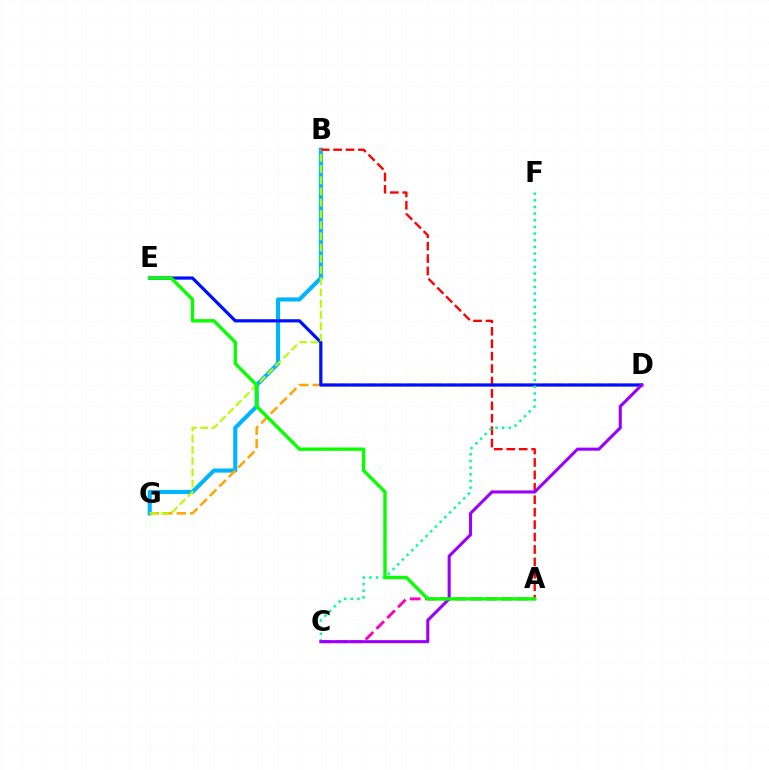{('B', 'G'): [{'color': '#00b5ff', 'line_style': 'solid', 'thickness': 2.95}, {'color': '#b3ff00', 'line_style': 'dashed', 'thickness': 1.52}], ('A', 'B'): [{'color': '#ff0000', 'line_style': 'dashed', 'thickness': 1.69}], ('A', 'C'): [{'color': '#ff00bd', 'line_style': 'dashed', 'thickness': 2.07}], ('D', 'G'): [{'color': '#ffa500', 'line_style': 'dashed', 'thickness': 1.83}], ('D', 'E'): [{'color': '#0010ff', 'line_style': 'solid', 'thickness': 2.32}], ('C', 'F'): [{'color': '#00ff9d', 'line_style': 'dotted', 'thickness': 1.81}], ('C', 'D'): [{'color': '#9b00ff', 'line_style': 'solid', 'thickness': 2.21}], ('A', 'E'): [{'color': '#08ff00', 'line_style': 'solid', 'thickness': 2.42}]}